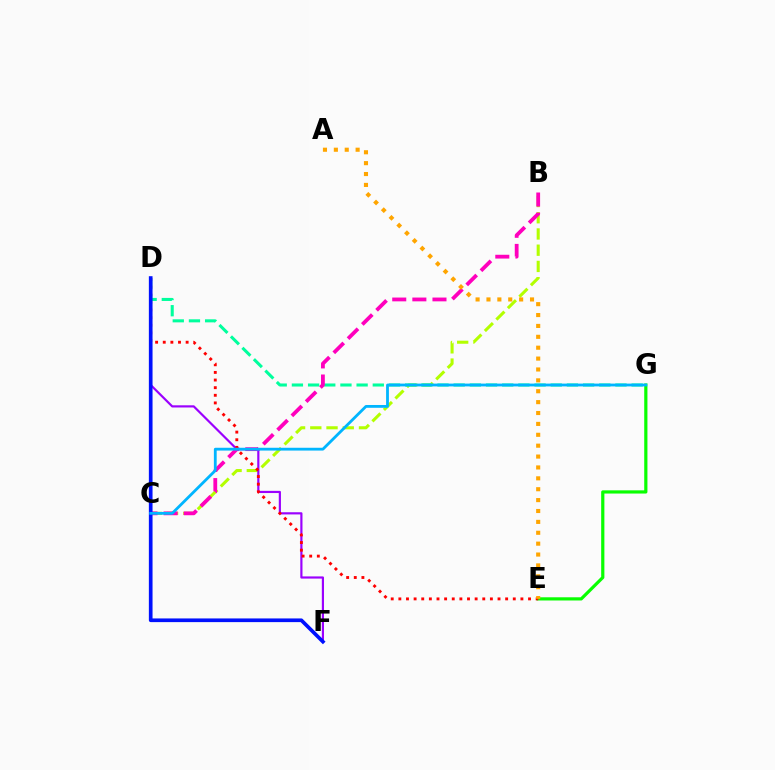{('B', 'C'): [{'color': '#b3ff00', 'line_style': 'dashed', 'thickness': 2.2}, {'color': '#ff00bd', 'line_style': 'dashed', 'thickness': 2.73}], ('D', 'G'): [{'color': '#00ff9d', 'line_style': 'dashed', 'thickness': 2.2}], ('E', 'G'): [{'color': '#08ff00', 'line_style': 'solid', 'thickness': 2.3}], ('D', 'F'): [{'color': '#9b00ff', 'line_style': 'solid', 'thickness': 1.57}, {'color': '#0010ff', 'line_style': 'solid', 'thickness': 2.65}], ('D', 'E'): [{'color': '#ff0000', 'line_style': 'dotted', 'thickness': 2.07}], ('A', 'E'): [{'color': '#ffa500', 'line_style': 'dotted', 'thickness': 2.96}], ('C', 'G'): [{'color': '#00b5ff', 'line_style': 'solid', 'thickness': 2.02}]}